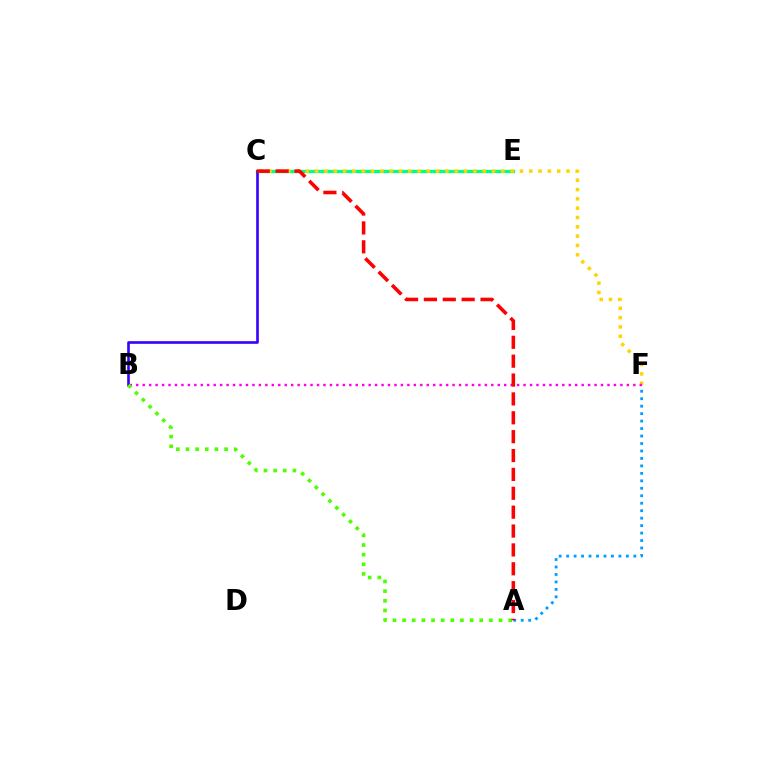{('C', 'E'): [{'color': '#00ff86', 'line_style': 'solid', 'thickness': 2.38}], ('A', 'F'): [{'color': '#009eff', 'line_style': 'dotted', 'thickness': 2.03}], ('B', 'C'): [{'color': '#3700ff', 'line_style': 'solid', 'thickness': 1.89}], ('C', 'F'): [{'color': '#ffd500', 'line_style': 'dotted', 'thickness': 2.53}], ('B', 'F'): [{'color': '#ff00ed', 'line_style': 'dotted', 'thickness': 1.75}], ('A', 'B'): [{'color': '#4fff00', 'line_style': 'dotted', 'thickness': 2.62}], ('A', 'C'): [{'color': '#ff0000', 'line_style': 'dashed', 'thickness': 2.56}]}